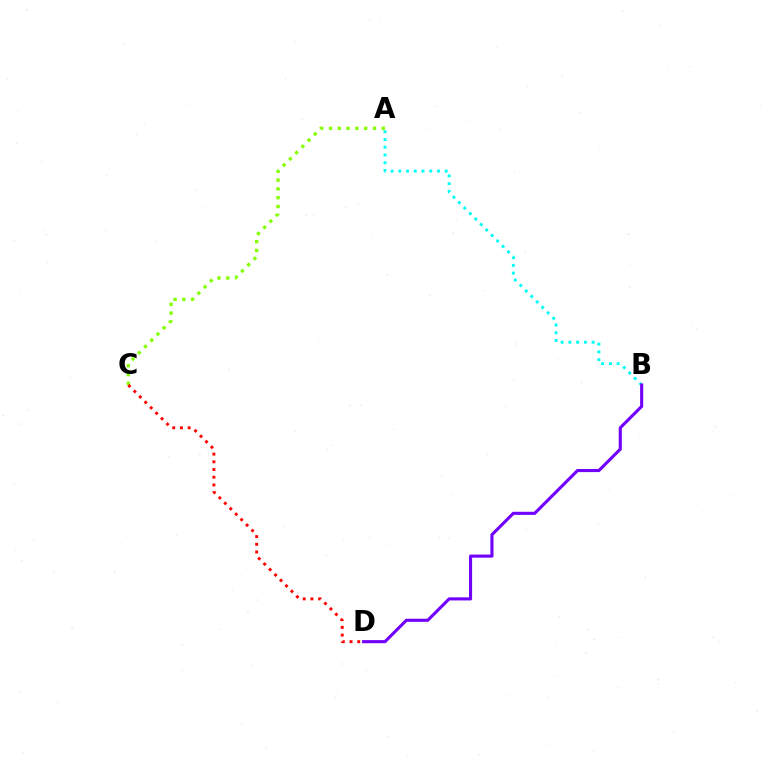{('A', 'B'): [{'color': '#00fff6', 'line_style': 'dotted', 'thickness': 2.1}], ('A', 'C'): [{'color': '#84ff00', 'line_style': 'dotted', 'thickness': 2.39}], ('C', 'D'): [{'color': '#ff0000', 'line_style': 'dotted', 'thickness': 2.09}], ('B', 'D'): [{'color': '#7200ff', 'line_style': 'solid', 'thickness': 2.23}]}